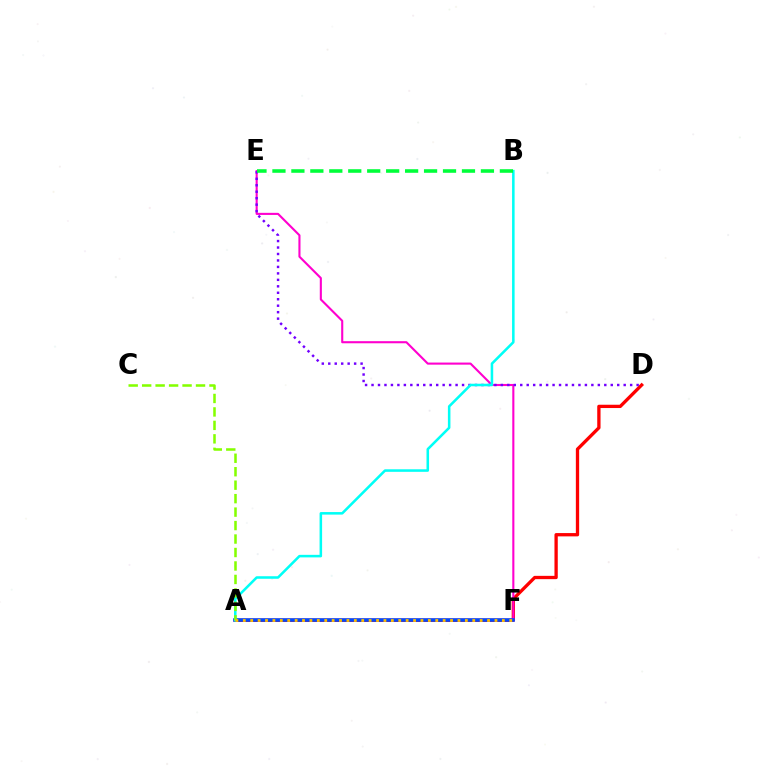{('A', 'D'): [{'color': '#ff0000', 'line_style': 'solid', 'thickness': 2.38}], ('E', 'F'): [{'color': '#ff00cf', 'line_style': 'solid', 'thickness': 1.51}], ('D', 'E'): [{'color': '#7200ff', 'line_style': 'dotted', 'thickness': 1.76}], ('A', 'F'): [{'color': '#004bff', 'line_style': 'solid', 'thickness': 2.53}, {'color': '#ffbd00', 'line_style': 'dotted', 'thickness': 2.01}], ('A', 'B'): [{'color': '#00fff6', 'line_style': 'solid', 'thickness': 1.83}], ('A', 'C'): [{'color': '#84ff00', 'line_style': 'dashed', 'thickness': 1.83}], ('B', 'E'): [{'color': '#00ff39', 'line_style': 'dashed', 'thickness': 2.57}]}